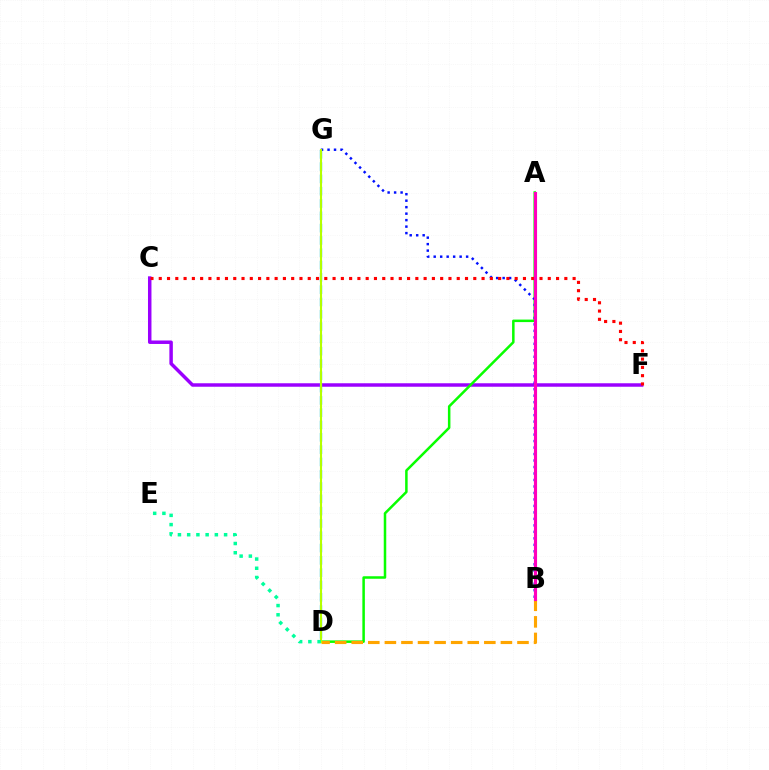{('C', 'F'): [{'color': '#9b00ff', 'line_style': 'solid', 'thickness': 2.5}, {'color': '#ff0000', 'line_style': 'dotted', 'thickness': 2.25}], ('A', 'D'): [{'color': '#08ff00', 'line_style': 'solid', 'thickness': 1.81}], ('B', 'G'): [{'color': '#0010ff', 'line_style': 'dotted', 'thickness': 1.76}], ('D', 'G'): [{'color': '#00b5ff', 'line_style': 'dashed', 'thickness': 1.67}, {'color': '#b3ff00', 'line_style': 'solid', 'thickness': 1.51}], ('B', 'D'): [{'color': '#ffa500', 'line_style': 'dashed', 'thickness': 2.25}], ('A', 'B'): [{'color': '#ff00bd', 'line_style': 'solid', 'thickness': 2.25}], ('D', 'E'): [{'color': '#00ff9d', 'line_style': 'dotted', 'thickness': 2.51}]}